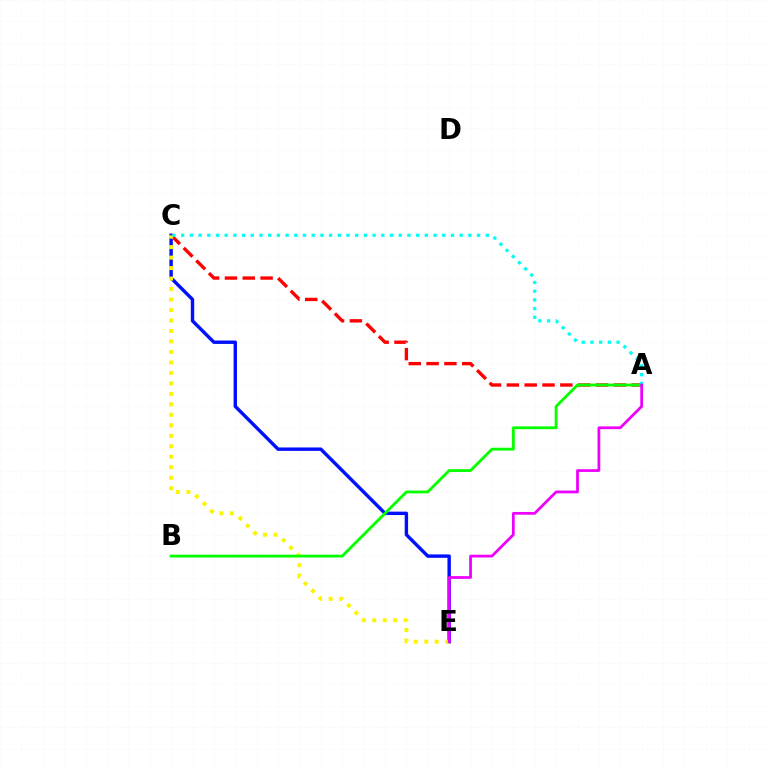{('C', 'E'): [{'color': '#0010ff', 'line_style': 'solid', 'thickness': 2.46}, {'color': '#fcf500', 'line_style': 'dotted', 'thickness': 2.85}], ('A', 'C'): [{'color': '#ff0000', 'line_style': 'dashed', 'thickness': 2.42}, {'color': '#00fff6', 'line_style': 'dotted', 'thickness': 2.36}], ('A', 'B'): [{'color': '#08ff00', 'line_style': 'solid', 'thickness': 2.05}], ('A', 'E'): [{'color': '#ee00ff', 'line_style': 'solid', 'thickness': 1.98}]}